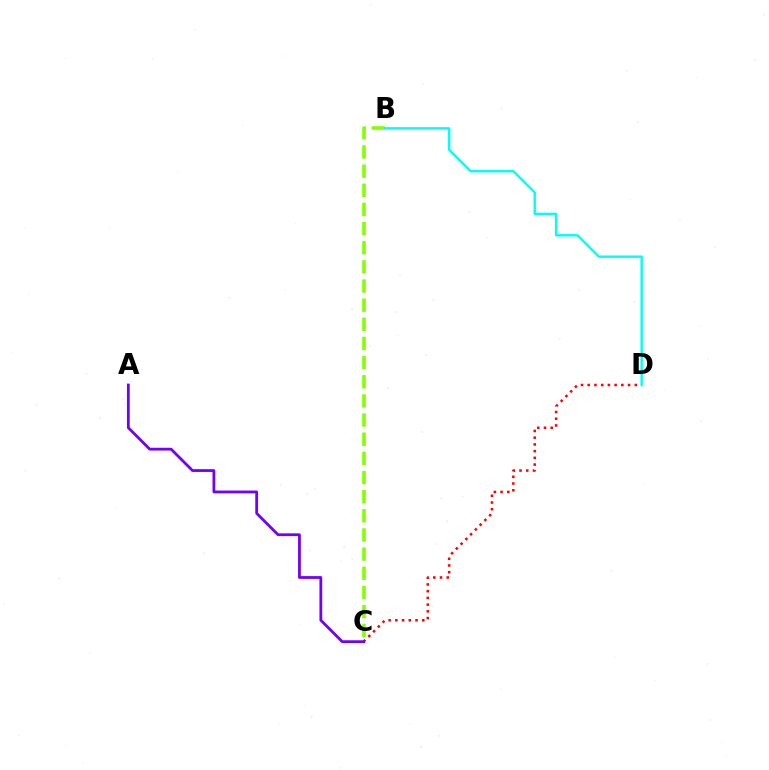{('C', 'D'): [{'color': '#ff0000', 'line_style': 'dotted', 'thickness': 1.83}], ('B', 'C'): [{'color': '#84ff00', 'line_style': 'dashed', 'thickness': 2.6}], ('A', 'C'): [{'color': '#7200ff', 'line_style': 'solid', 'thickness': 2.01}], ('B', 'D'): [{'color': '#00fff6', 'line_style': 'solid', 'thickness': 1.74}]}